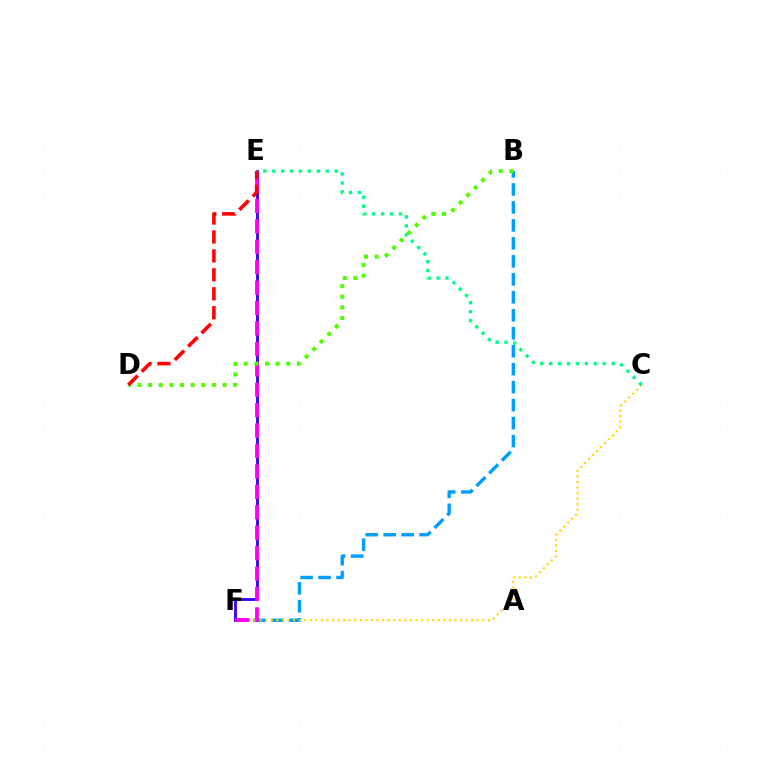{('B', 'F'): [{'color': '#009eff', 'line_style': 'dashed', 'thickness': 2.44}], ('C', 'F'): [{'color': '#ffd500', 'line_style': 'dotted', 'thickness': 1.51}], ('E', 'F'): [{'color': '#3700ff', 'line_style': 'solid', 'thickness': 2.05}, {'color': '#ff00ed', 'line_style': 'dashed', 'thickness': 2.77}], ('C', 'E'): [{'color': '#00ff86', 'line_style': 'dotted', 'thickness': 2.42}], ('B', 'D'): [{'color': '#4fff00', 'line_style': 'dotted', 'thickness': 2.89}], ('D', 'E'): [{'color': '#ff0000', 'line_style': 'dashed', 'thickness': 2.57}]}